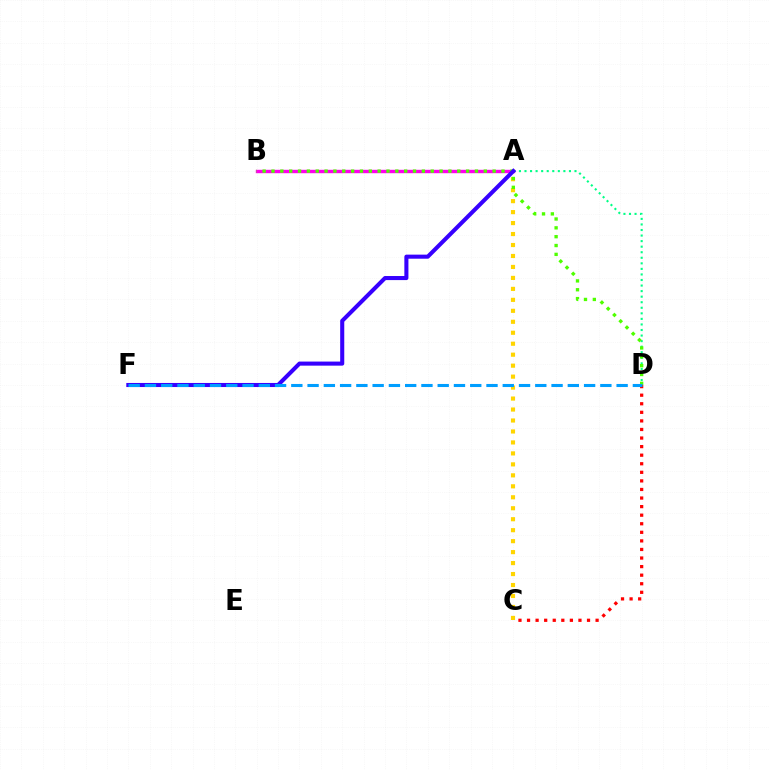{('A', 'B'): [{'color': '#ff00ed', 'line_style': 'solid', 'thickness': 2.46}], ('A', 'D'): [{'color': '#00ff86', 'line_style': 'dotted', 'thickness': 1.51}], ('A', 'C'): [{'color': '#ffd500', 'line_style': 'dotted', 'thickness': 2.98}], ('B', 'D'): [{'color': '#4fff00', 'line_style': 'dotted', 'thickness': 2.4}], ('A', 'F'): [{'color': '#3700ff', 'line_style': 'solid', 'thickness': 2.93}], ('C', 'D'): [{'color': '#ff0000', 'line_style': 'dotted', 'thickness': 2.33}], ('D', 'F'): [{'color': '#009eff', 'line_style': 'dashed', 'thickness': 2.21}]}